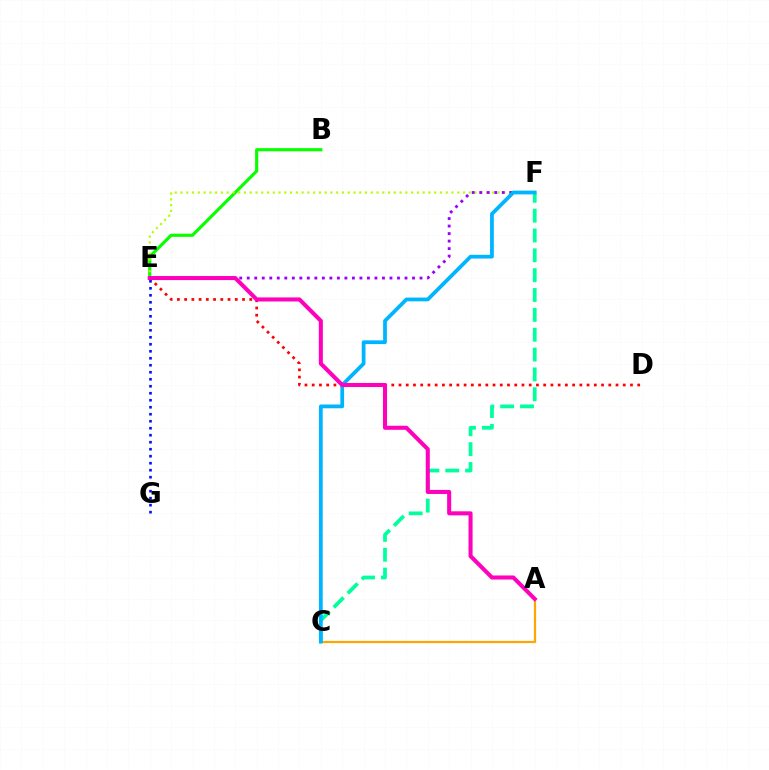{('A', 'C'): [{'color': '#ffa500', 'line_style': 'solid', 'thickness': 1.59}], ('D', 'E'): [{'color': '#ff0000', 'line_style': 'dotted', 'thickness': 1.97}], ('B', 'E'): [{'color': '#08ff00', 'line_style': 'solid', 'thickness': 2.27}], ('E', 'G'): [{'color': '#0010ff', 'line_style': 'dotted', 'thickness': 1.9}], ('E', 'F'): [{'color': '#b3ff00', 'line_style': 'dotted', 'thickness': 1.57}, {'color': '#9b00ff', 'line_style': 'dotted', 'thickness': 2.04}], ('C', 'F'): [{'color': '#00ff9d', 'line_style': 'dashed', 'thickness': 2.7}, {'color': '#00b5ff', 'line_style': 'solid', 'thickness': 2.71}], ('A', 'E'): [{'color': '#ff00bd', 'line_style': 'solid', 'thickness': 2.92}]}